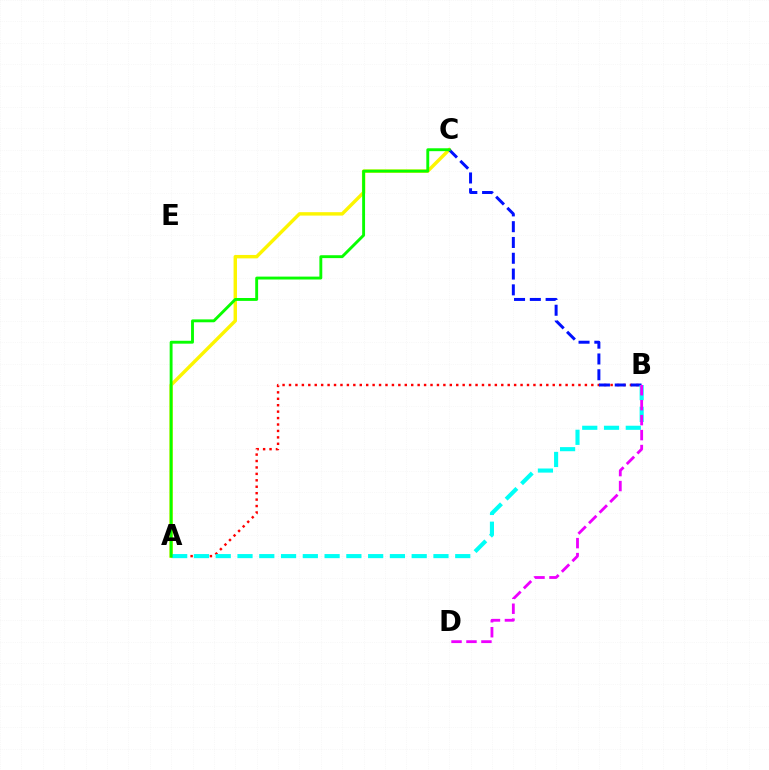{('A', 'C'): [{'color': '#fcf500', 'line_style': 'solid', 'thickness': 2.46}, {'color': '#08ff00', 'line_style': 'solid', 'thickness': 2.08}], ('A', 'B'): [{'color': '#ff0000', 'line_style': 'dotted', 'thickness': 1.75}, {'color': '#00fff6', 'line_style': 'dashed', 'thickness': 2.96}], ('B', 'C'): [{'color': '#0010ff', 'line_style': 'dashed', 'thickness': 2.15}], ('B', 'D'): [{'color': '#ee00ff', 'line_style': 'dashed', 'thickness': 2.03}]}